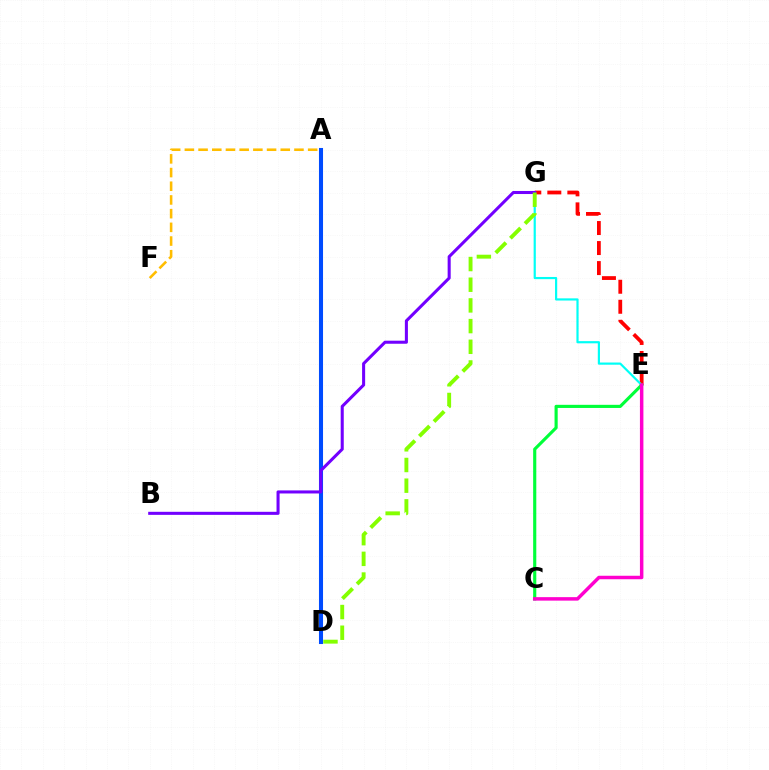{('A', 'F'): [{'color': '#ffbd00', 'line_style': 'dashed', 'thickness': 1.86}], ('A', 'D'): [{'color': '#004bff', 'line_style': 'solid', 'thickness': 2.93}], ('E', 'G'): [{'color': '#ff0000', 'line_style': 'dashed', 'thickness': 2.72}, {'color': '#00fff6', 'line_style': 'solid', 'thickness': 1.57}], ('B', 'G'): [{'color': '#7200ff', 'line_style': 'solid', 'thickness': 2.2}], ('C', 'E'): [{'color': '#00ff39', 'line_style': 'solid', 'thickness': 2.26}, {'color': '#ff00cf', 'line_style': 'solid', 'thickness': 2.51}], ('D', 'G'): [{'color': '#84ff00', 'line_style': 'dashed', 'thickness': 2.81}]}